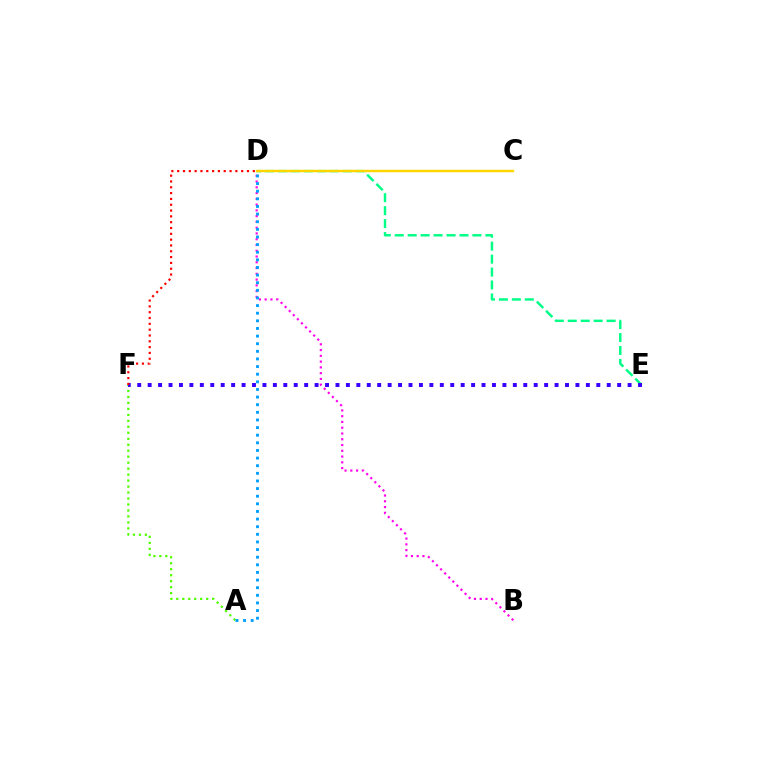{('D', 'E'): [{'color': '#00ff86', 'line_style': 'dashed', 'thickness': 1.76}], ('A', 'F'): [{'color': '#4fff00', 'line_style': 'dotted', 'thickness': 1.62}], ('C', 'D'): [{'color': '#ffd500', 'line_style': 'solid', 'thickness': 1.73}], ('E', 'F'): [{'color': '#3700ff', 'line_style': 'dotted', 'thickness': 2.83}], ('B', 'D'): [{'color': '#ff00ed', 'line_style': 'dotted', 'thickness': 1.57}], ('D', 'F'): [{'color': '#ff0000', 'line_style': 'dotted', 'thickness': 1.58}], ('A', 'D'): [{'color': '#009eff', 'line_style': 'dotted', 'thickness': 2.07}]}